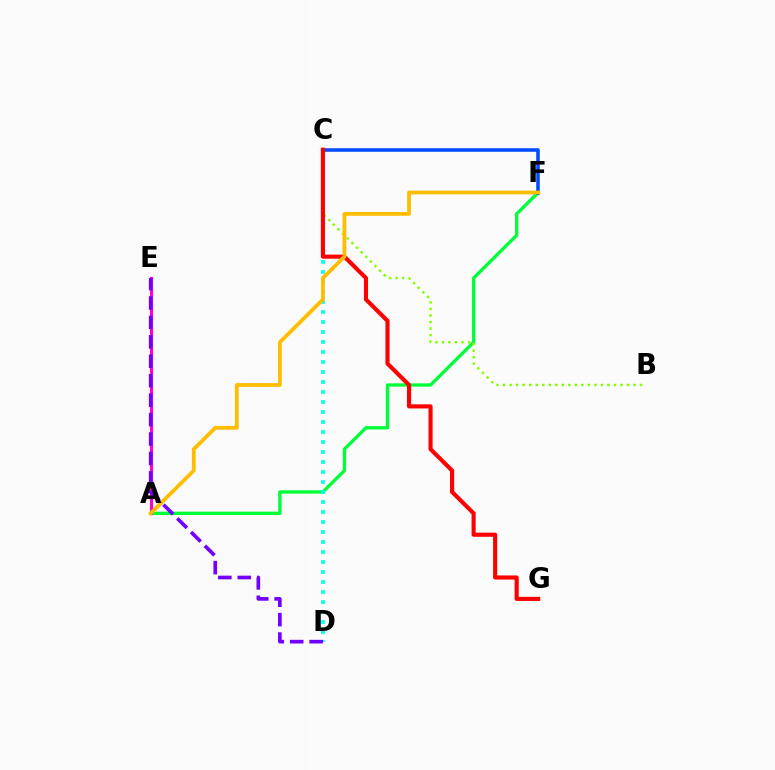{('A', 'F'): [{'color': '#00ff39', 'line_style': 'solid', 'thickness': 2.39}, {'color': '#ffbd00', 'line_style': 'solid', 'thickness': 2.72}], ('C', 'D'): [{'color': '#00fff6', 'line_style': 'dotted', 'thickness': 2.72}], ('C', 'F'): [{'color': '#004bff', 'line_style': 'solid', 'thickness': 2.56}], ('A', 'E'): [{'color': '#ff00cf', 'line_style': 'solid', 'thickness': 2.21}], ('B', 'C'): [{'color': '#84ff00', 'line_style': 'dotted', 'thickness': 1.77}], ('C', 'G'): [{'color': '#ff0000', 'line_style': 'solid', 'thickness': 2.97}], ('D', 'E'): [{'color': '#7200ff', 'line_style': 'dashed', 'thickness': 2.64}]}